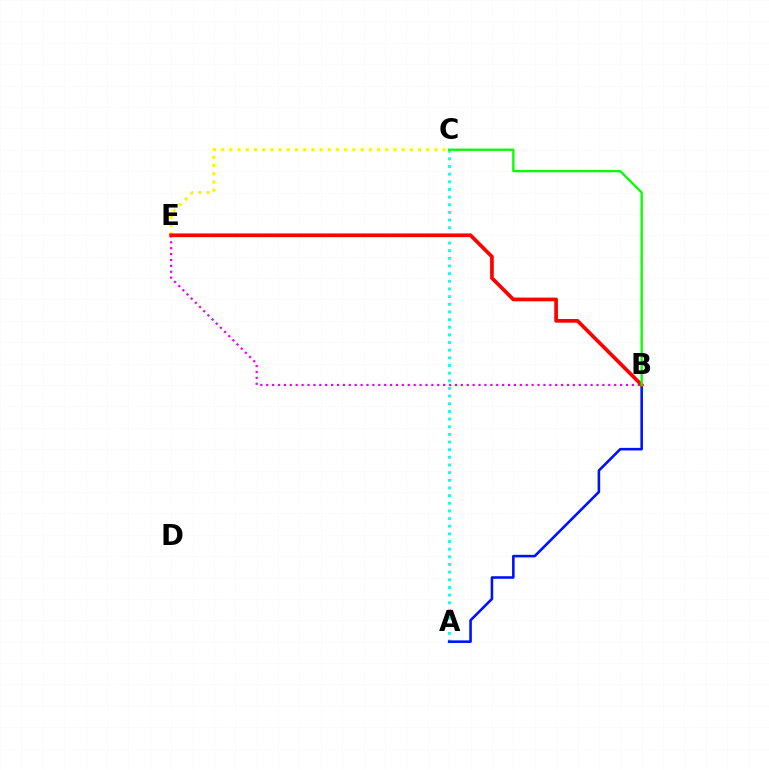{('B', 'E'): [{'color': '#ee00ff', 'line_style': 'dotted', 'thickness': 1.6}, {'color': '#ff0000', 'line_style': 'solid', 'thickness': 2.66}], ('C', 'E'): [{'color': '#fcf500', 'line_style': 'dotted', 'thickness': 2.23}], ('A', 'C'): [{'color': '#00fff6', 'line_style': 'dotted', 'thickness': 2.08}], ('A', 'B'): [{'color': '#0010ff', 'line_style': 'solid', 'thickness': 1.86}], ('B', 'C'): [{'color': '#08ff00', 'line_style': 'solid', 'thickness': 1.68}]}